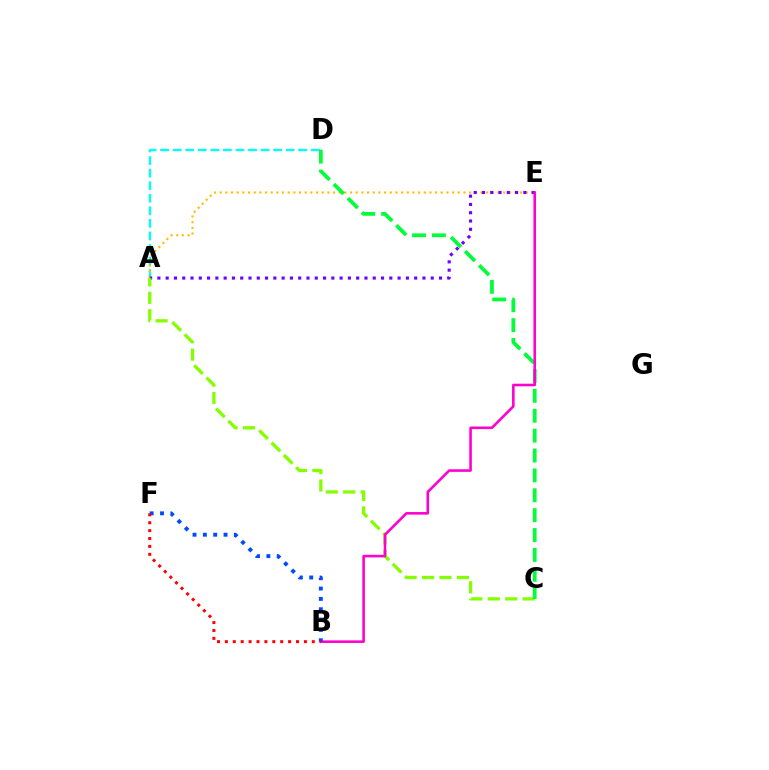{('A', 'D'): [{'color': '#00fff6', 'line_style': 'dashed', 'thickness': 1.71}], ('A', 'E'): [{'color': '#ffbd00', 'line_style': 'dotted', 'thickness': 1.54}, {'color': '#7200ff', 'line_style': 'dotted', 'thickness': 2.25}], ('A', 'C'): [{'color': '#84ff00', 'line_style': 'dashed', 'thickness': 2.37}], ('C', 'D'): [{'color': '#00ff39', 'line_style': 'dashed', 'thickness': 2.7}], ('B', 'E'): [{'color': '#ff00cf', 'line_style': 'solid', 'thickness': 1.87}], ('B', 'F'): [{'color': '#004bff', 'line_style': 'dotted', 'thickness': 2.81}, {'color': '#ff0000', 'line_style': 'dotted', 'thickness': 2.15}]}